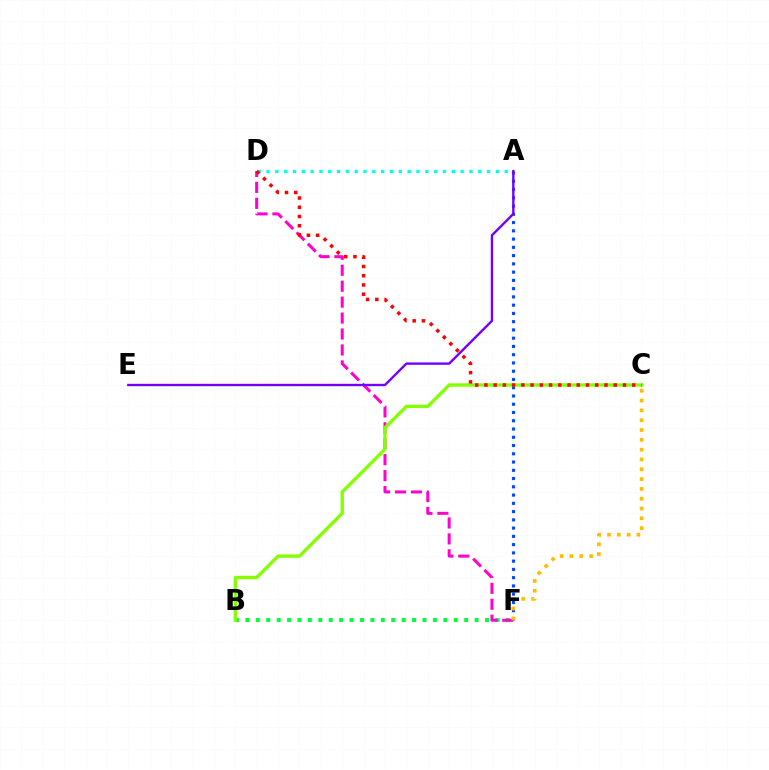{('A', 'F'): [{'color': '#004bff', 'line_style': 'dotted', 'thickness': 2.24}], ('B', 'F'): [{'color': '#00ff39', 'line_style': 'dotted', 'thickness': 2.83}], ('A', 'D'): [{'color': '#00fff6', 'line_style': 'dotted', 'thickness': 2.4}], ('D', 'F'): [{'color': '#ff00cf', 'line_style': 'dashed', 'thickness': 2.16}], ('B', 'C'): [{'color': '#84ff00', 'line_style': 'solid', 'thickness': 2.41}], ('C', 'D'): [{'color': '#ff0000', 'line_style': 'dotted', 'thickness': 2.51}], ('C', 'F'): [{'color': '#ffbd00', 'line_style': 'dotted', 'thickness': 2.67}], ('A', 'E'): [{'color': '#7200ff', 'line_style': 'solid', 'thickness': 1.71}]}